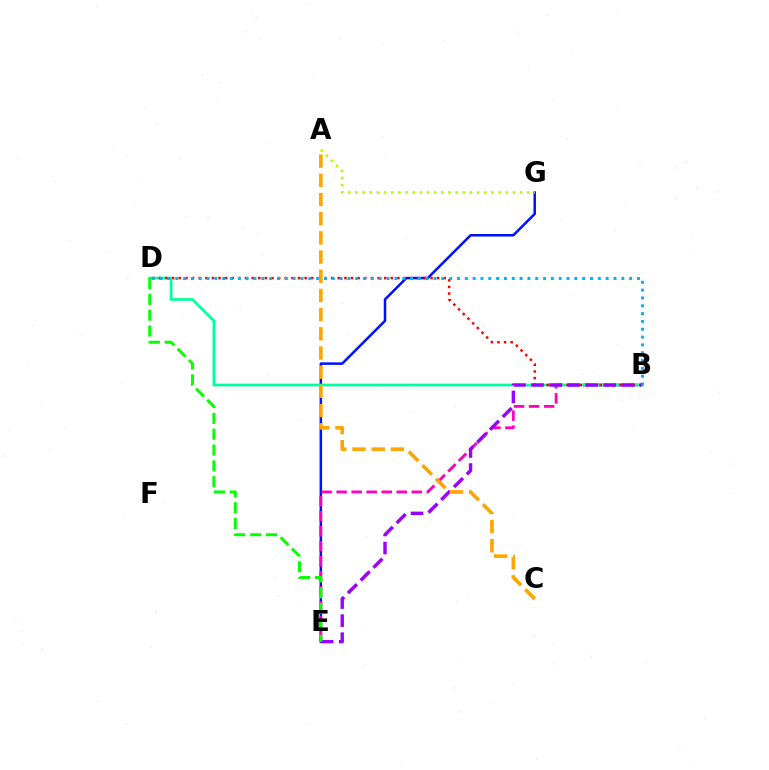{('E', 'G'): [{'color': '#0010ff', 'line_style': 'solid', 'thickness': 1.81}], ('B', 'E'): [{'color': '#ff00bd', 'line_style': 'dashed', 'thickness': 2.04}, {'color': '#9b00ff', 'line_style': 'dashed', 'thickness': 2.45}], ('B', 'D'): [{'color': '#00ff9d', 'line_style': 'solid', 'thickness': 1.93}, {'color': '#ff0000', 'line_style': 'dotted', 'thickness': 1.8}, {'color': '#00b5ff', 'line_style': 'dotted', 'thickness': 2.13}], ('D', 'E'): [{'color': '#08ff00', 'line_style': 'dashed', 'thickness': 2.15}], ('A', 'C'): [{'color': '#ffa500', 'line_style': 'dashed', 'thickness': 2.61}], ('A', 'G'): [{'color': '#b3ff00', 'line_style': 'dotted', 'thickness': 1.95}]}